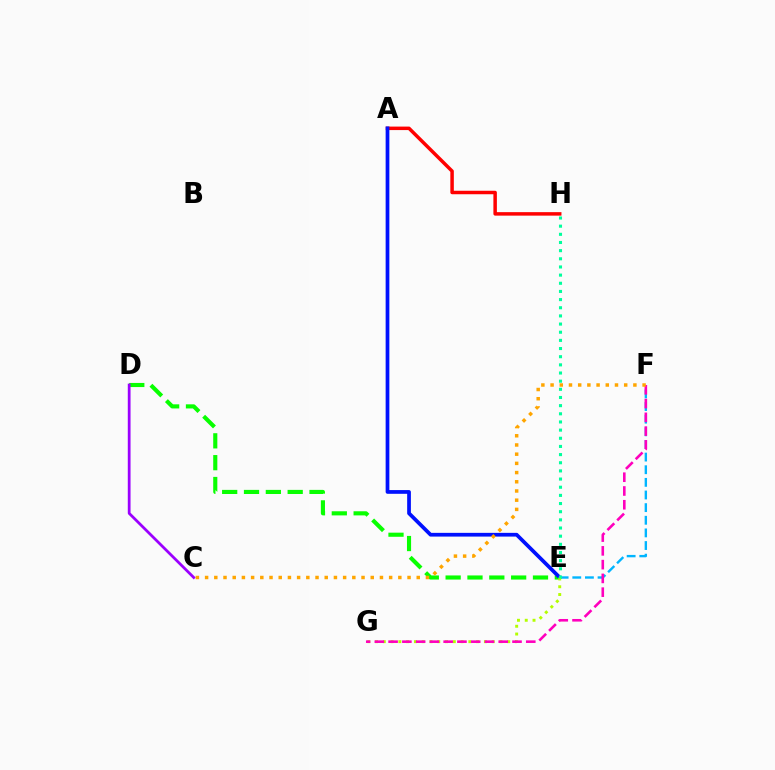{('D', 'E'): [{'color': '#08ff00', 'line_style': 'dashed', 'thickness': 2.97}], ('C', 'D'): [{'color': '#9b00ff', 'line_style': 'solid', 'thickness': 1.99}], ('A', 'H'): [{'color': '#ff0000', 'line_style': 'solid', 'thickness': 2.51}], ('A', 'E'): [{'color': '#0010ff', 'line_style': 'solid', 'thickness': 2.69}], ('E', 'F'): [{'color': '#00b5ff', 'line_style': 'dashed', 'thickness': 1.72}], ('E', 'G'): [{'color': '#b3ff00', 'line_style': 'dotted', 'thickness': 2.11}], ('F', 'G'): [{'color': '#ff00bd', 'line_style': 'dashed', 'thickness': 1.87}], ('E', 'H'): [{'color': '#00ff9d', 'line_style': 'dotted', 'thickness': 2.22}], ('C', 'F'): [{'color': '#ffa500', 'line_style': 'dotted', 'thickness': 2.5}]}